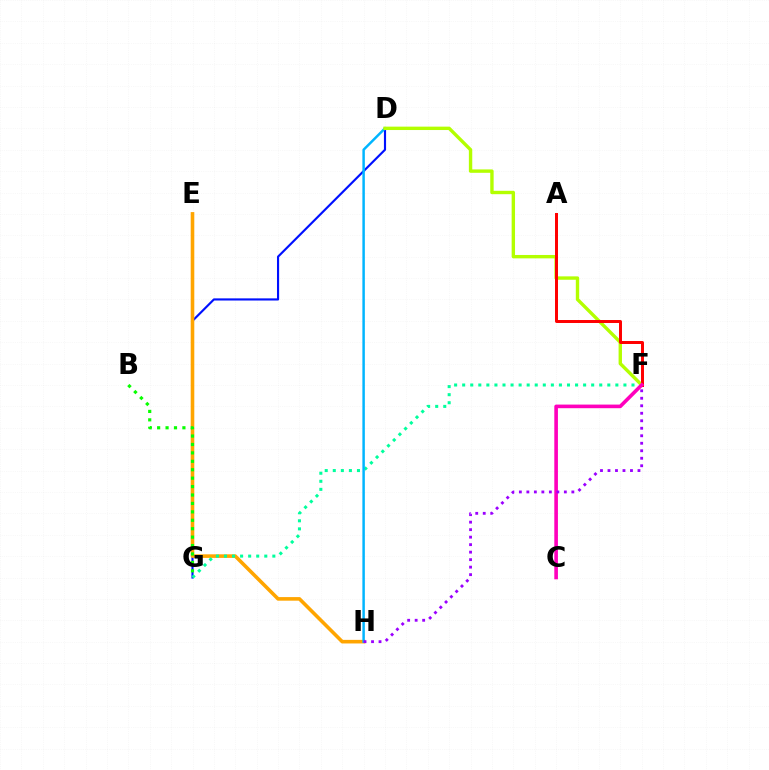{('D', 'G'): [{'color': '#0010ff', 'line_style': 'solid', 'thickness': 1.55}], ('E', 'H'): [{'color': '#ffa500', 'line_style': 'solid', 'thickness': 2.59}], ('F', 'G'): [{'color': '#00ff9d', 'line_style': 'dotted', 'thickness': 2.19}], ('D', 'H'): [{'color': '#00b5ff', 'line_style': 'solid', 'thickness': 1.78}], ('D', 'F'): [{'color': '#b3ff00', 'line_style': 'solid', 'thickness': 2.44}], ('A', 'F'): [{'color': '#ff0000', 'line_style': 'solid', 'thickness': 2.14}], ('C', 'F'): [{'color': '#ff00bd', 'line_style': 'solid', 'thickness': 2.61}], ('F', 'H'): [{'color': '#9b00ff', 'line_style': 'dotted', 'thickness': 2.04}], ('B', 'G'): [{'color': '#08ff00', 'line_style': 'dotted', 'thickness': 2.29}]}